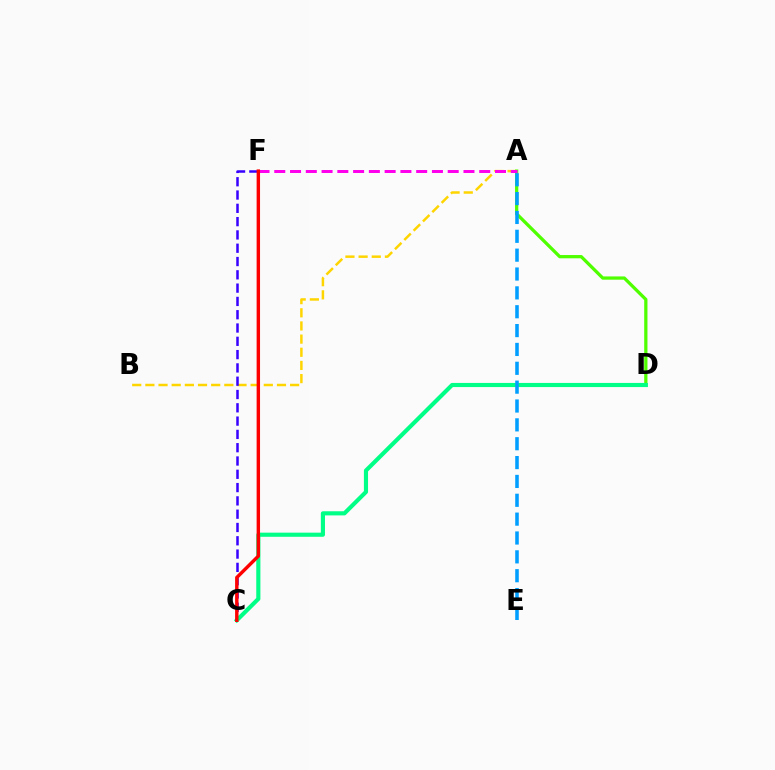{('A', 'B'): [{'color': '#ffd500', 'line_style': 'dashed', 'thickness': 1.79}], ('C', 'F'): [{'color': '#3700ff', 'line_style': 'dashed', 'thickness': 1.81}, {'color': '#ff0000', 'line_style': 'solid', 'thickness': 2.46}], ('A', 'D'): [{'color': '#4fff00', 'line_style': 'solid', 'thickness': 2.35}], ('A', 'F'): [{'color': '#ff00ed', 'line_style': 'dashed', 'thickness': 2.14}], ('C', 'D'): [{'color': '#00ff86', 'line_style': 'solid', 'thickness': 2.98}], ('A', 'E'): [{'color': '#009eff', 'line_style': 'dashed', 'thickness': 2.56}]}